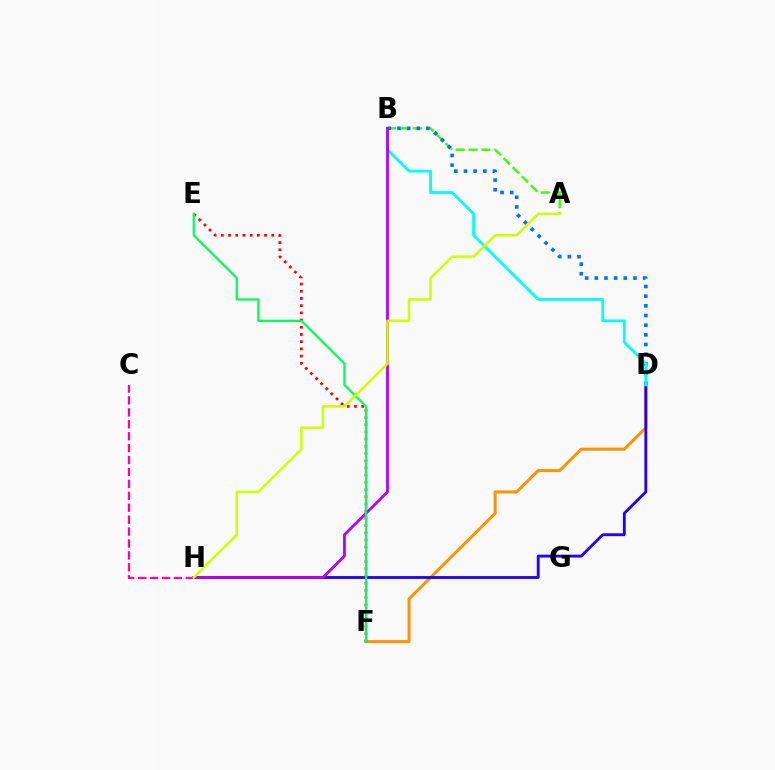{('A', 'B'): [{'color': '#3dff00', 'line_style': 'dashed', 'thickness': 1.74}], ('B', 'D'): [{'color': '#0074ff', 'line_style': 'dotted', 'thickness': 2.63}, {'color': '#00fff6', 'line_style': 'solid', 'thickness': 2.01}], ('D', 'F'): [{'color': '#ff9400', 'line_style': 'solid', 'thickness': 2.2}], ('D', 'H'): [{'color': '#2500ff', 'line_style': 'solid', 'thickness': 2.06}], ('B', 'H'): [{'color': '#b900ff', 'line_style': 'solid', 'thickness': 2.03}], ('E', 'F'): [{'color': '#ff0000', 'line_style': 'dotted', 'thickness': 1.96}, {'color': '#00ff5c', 'line_style': 'solid', 'thickness': 1.62}], ('C', 'H'): [{'color': '#ff00ac', 'line_style': 'dashed', 'thickness': 1.62}], ('A', 'H'): [{'color': '#d1ff00', 'line_style': 'solid', 'thickness': 1.82}]}